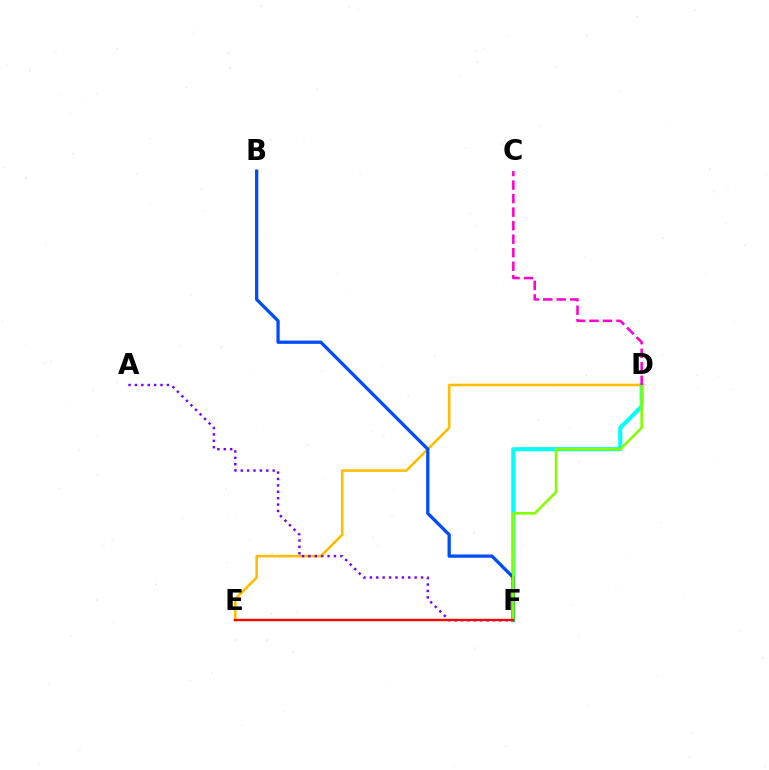{('D', 'E'): [{'color': '#ffbd00', 'line_style': 'solid', 'thickness': 1.87}], ('D', 'F'): [{'color': '#00fff6', 'line_style': 'solid', 'thickness': 2.96}, {'color': '#84ff00', 'line_style': 'solid', 'thickness': 1.89}], ('B', 'F'): [{'color': '#004bff', 'line_style': 'solid', 'thickness': 2.36}], ('A', 'F'): [{'color': '#7200ff', 'line_style': 'dotted', 'thickness': 1.74}], ('E', 'F'): [{'color': '#00ff39', 'line_style': 'solid', 'thickness': 1.55}, {'color': '#ff0000', 'line_style': 'solid', 'thickness': 1.67}], ('C', 'D'): [{'color': '#ff00cf', 'line_style': 'dashed', 'thickness': 1.84}]}